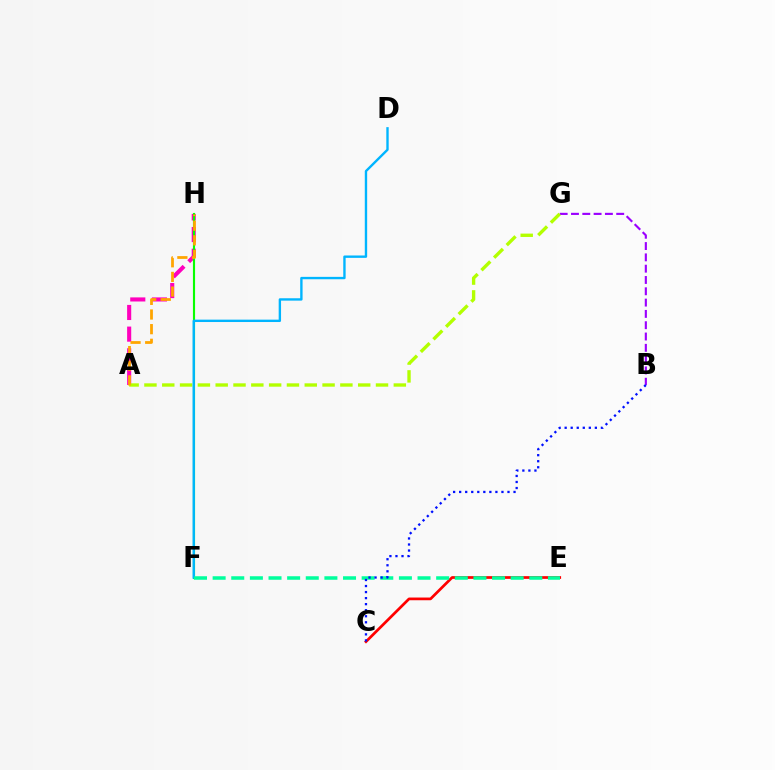{('A', 'H'): [{'color': '#ff00bd', 'line_style': 'dashed', 'thickness': 2.94}, {'color': '#ffa500', 'line_style': 'dashed', 'thickness': 1.99}], ('B', 'G'): [{'color': '#9b00ff', 'line_style': 'dashed', 'thickness': 1.54}], ('C', 'E'): [{'color': '#ff0000', 'line_style': 'solid', 'thickness': 1.96}], ('F', 'H'): [{'color': '#08ff00', 'line_style': 'solid', 'thickness': 1.54}], ('A', 'G'): [{'color': '#b3ff00', 'line_style': 'dashed', 'thickness': 2.42}], ('D', 'F'): [{'color': '#00b5ff', 'line_style': 'solid', 'thickness': 1.71}], ('E', 'F'): [{'color': '#00ff9d', 'line_style': 'dashed', 'thickness': 2.53}], ('B', 'C'): [{'color': '#0010ff', 'line_style': 'dotted', 'thickness': 1.64}]}